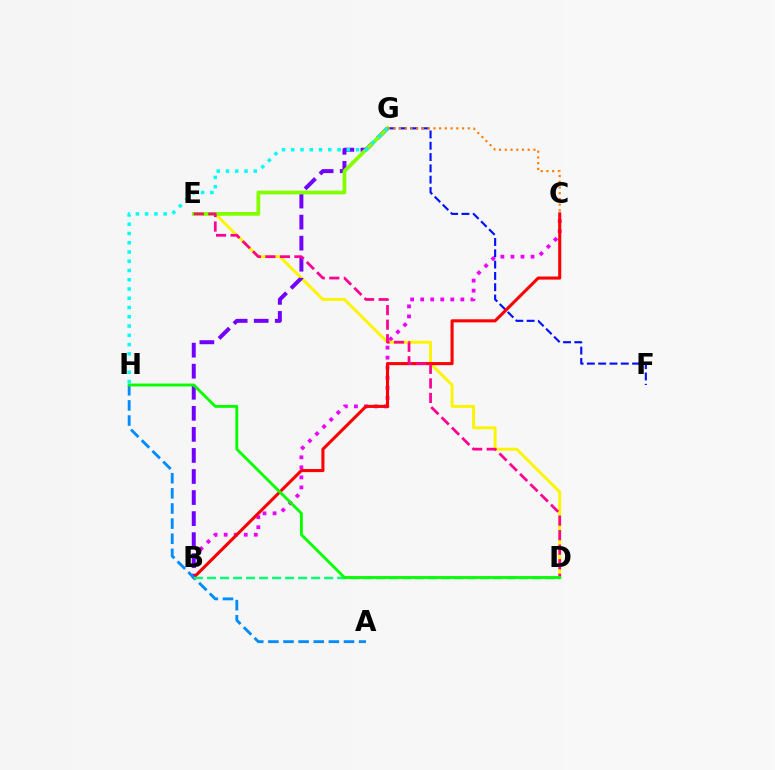{('B', 'C'): [{'color': '#ee00ff', 'line_style': 'dotted', 'thickness': 2.73}, {'color': '#ff0000', 'line_style': 'solid', 'thickness': 2.22}], ('D', 'E'): [{'color': '#fcf500', 'line_style': 'solid', 'thickness': 2.09}, {'color': '#ff0094', 'line_style': 'dashed', 'thickness': 1.98}], ('F', 'G'): [{'color': '#0010ff', 'line_style': 'dashed', 'thickness': 1.54}], ('B', 'G'): [{'color': '#7200ff', 'line_style': 'dashed', 'thickness': 2.86}], ('E', 'G'): [{'color': '#84ff00', 'line_style': 'solid', 'thickness': 2.72}], ('A', 'H'): [{'color': '#008cff', 'line_style': 'dashed', 'thickness': 2.05}], ('G', 'H'): [{'color': '#00fff6', 'line_style': 'dotted', 'thickness': 2.52}], ('B', 'D'): [{'color': '#00ff74', 'line_style': 'dashed', 'thickness': 1.77}], ('C', 'G'): [{'color': '#ff7c00', 'line_style': 'dotted', 'thickness': 1.56}], ('D', 'H'): [{'color': '#08ff00', 'line_style': 'solid', 'thickness': 2.06}]}